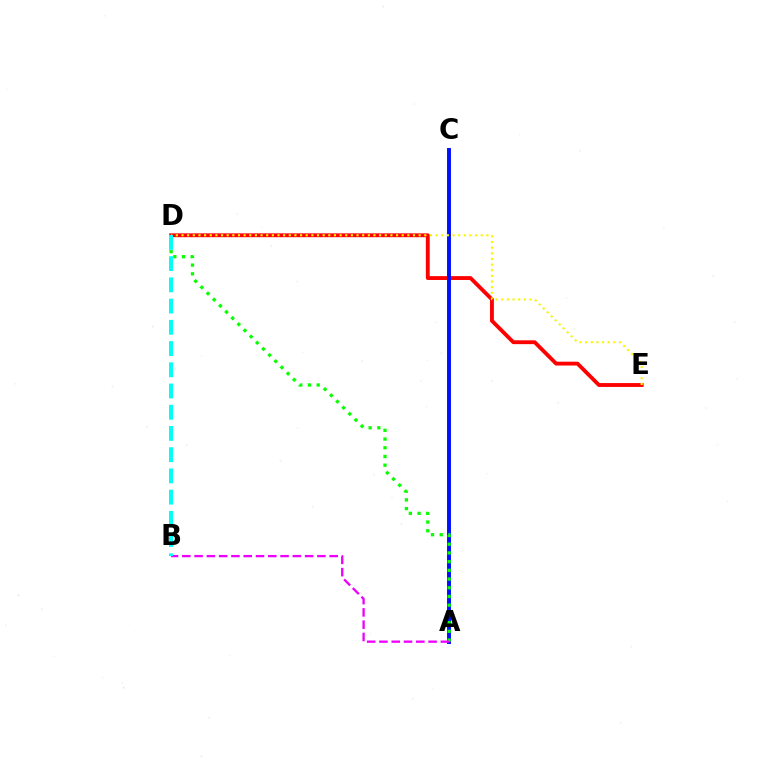{('D', 'E'): [{'color': '#ff0000', 'line_style': 'solid', 'thickness': 2.77}, {'color': '#fcf500', 'line_style': 'dotted', 'thickness': 1.53}], ('A', 'C'): [{'color': '#0010ff', 'line_style': 'solid', 'thickness': 2.83}], ('A', 'D'): [{'color': '#08ff00', 'line_style': 'dotted', 'thickness': 2.37}], ('A', 'B'): [{'color': '#ee00ff', 'line_style': 'dashed', 'thickness': 1.67}], ('B', 'D'): [{'color': '#00fff6', 'line_style': 'dashed', 'thickness': 2.88}]}